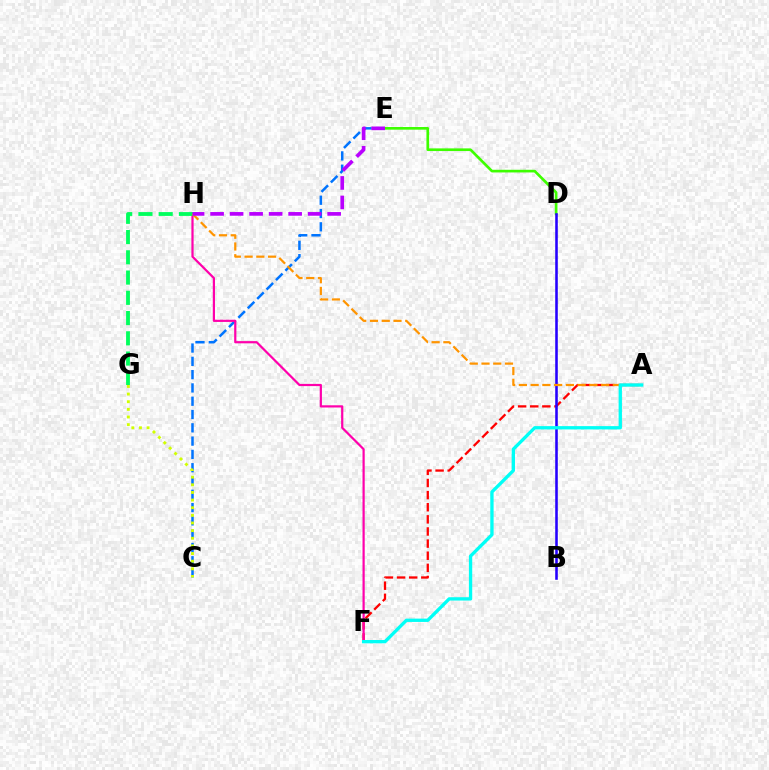{('A', 'F'): [{'color': '#ff0000', 'line_style': 'dashed', 'thickness': 1.65}, {'color': '#00fff6', 'line_style': 'solid', 'thickness': 2.39}], ('C', 'E'): [{'color': '#0074ff', 'line_style': 'dashed', 'thickness': 1.81}], ('F', 'H'): [{'color': '#ff00ac', 'line_style': 'solid', 'thickness': 1.59}], ('D', 'E'): [{'color': '#3dff00', 'line_style': 'solid', 'thickness': 1.93}], ('C', 'G'): [{'color': '#d1ff00', 'line_style': 'dotted', 'thickness': 2.08}], ('G', 'H'): [{'color': '#00ff5c', 'line_style': 'dashed', 'thickness': 2.75}], ('B', 'D'): [{'color': '#2500ff', 'line_style': 'solid', 'thickness': 1.85}], ('A', 'H'): [{'color': '#ff9400', 'line_style': 'dashed', 'thickness': 1.6}], ('E', 'H'): [{'color': '#b900ff', 'line_style': 'dashed', 'thickness': 2.65}]}